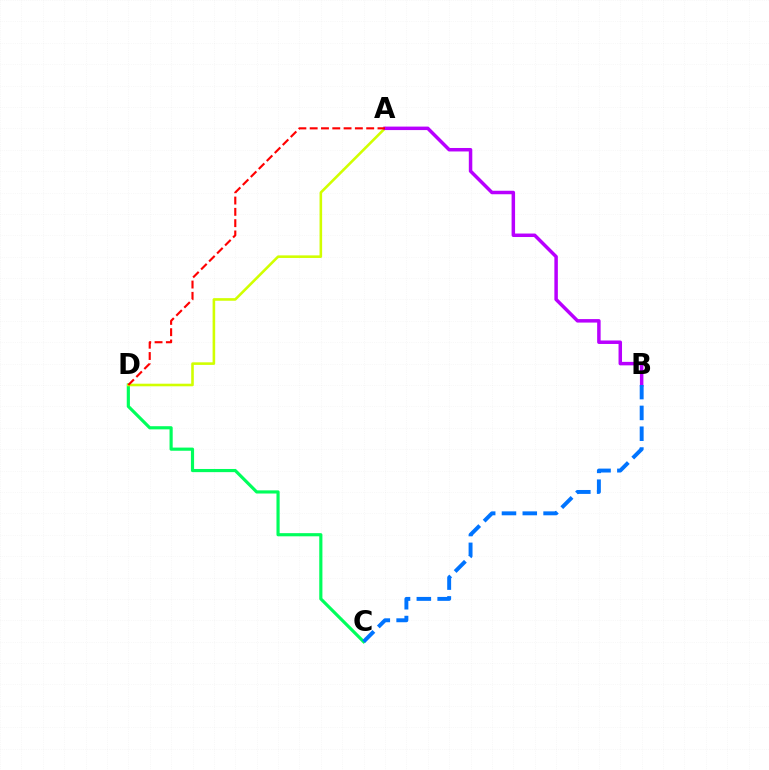{('C', 'D'): [{'color': '#00ff5c', 'line_style': 'solid', 'thickness': 2.28}], ('A', 'D'): [{'color': '#d1ff00', 'line_style': 'solid', 'thickness': 1.87}, {'color': '#ff0000', 'line_style': 'dashed', 'thickness': 1.54}], ('A', 'B'): [{'color': '#b900ff', 'line_style': 'solid', 'thickness': 2.51}], ('B', 'C'): [{'color': '#0074ff', 'line_style': 'dashed', 'thickness': 2.83}]}